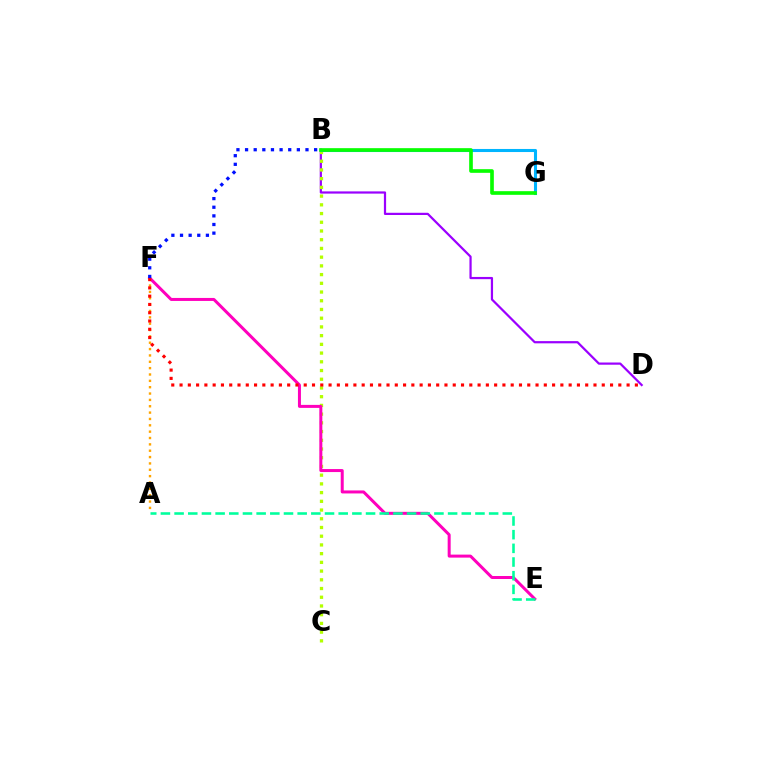{('A', 'F'): [{'color': '#ffa500', 'line_style': 'dotted', 'thickness': 1.73}], ('B', 'D'): [{'color': '#9b00ff', 'line_style': 'solid', 'thickness': 1.6}], ('B', 'C'): [{'color': '#b3ff00', 'line_style': 'dotted', 'thickness': 2.37}], ('E', 'F'): [{'color': '#ff00bd', 'line_style': 'solid', 'thickness': 2.16}], ('D', 'F'): [{'color': '#ff0000', 'line_style': 'dotted', 'thickness': 2.25}], ('B', 'F'): [{'color': '#0010ff', 'line_style': 'dotted', 'thickness': 2.34}], ('A', 'E'): [{'color': '#00ff9d', 'line_style': 'dashed', 'thickness': 1.86}], ('B', 'G'): [{'color': '#00b5ff', 'line_style': 'solid', 'thickness': 2.21}, {'color': '#08ff00', 'line_style': 'solid', 'thickness': 2.63}]}